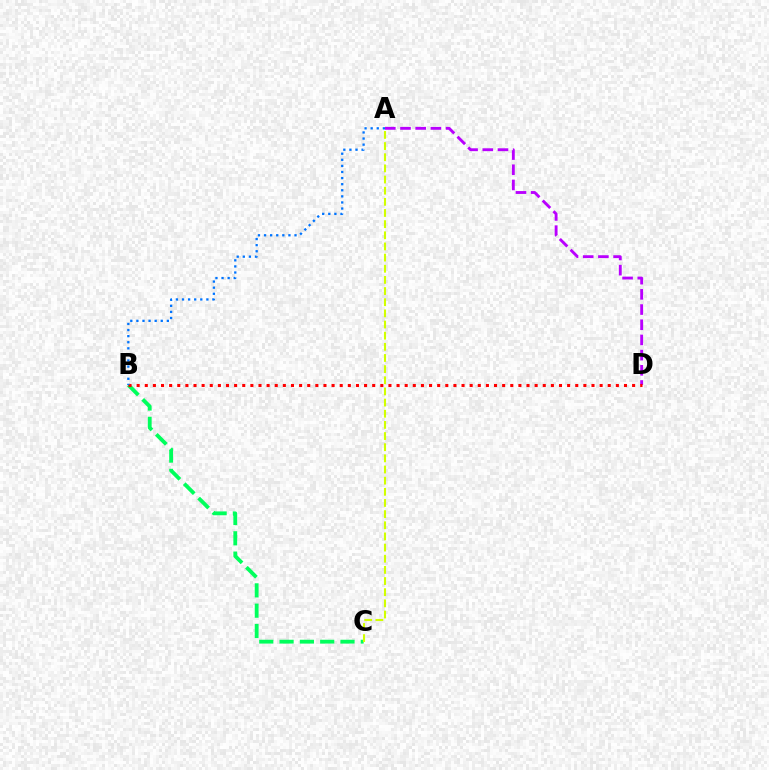{('B', 'C'): [{'color': '#00ff5c', 'line_style': 'dashed', 'thickness': 2.76}], ('A', 'D'): [{'color': '#b900ff', 'line_style': 'dashed', 'thickness': 2.06}], ('B', 'D'): [{'color': '#ff0000', 'line_style': 'dotted', 'thickness': 2.21}], ('A', 'B'): [{'color': '#0074ff', 'line_style': 'dotted', 'thickness': 1.66}], ('A', 'C'): [{'color': '#d1ff00', 'line_style': 'dashed', 'thickness': 1.52}]}